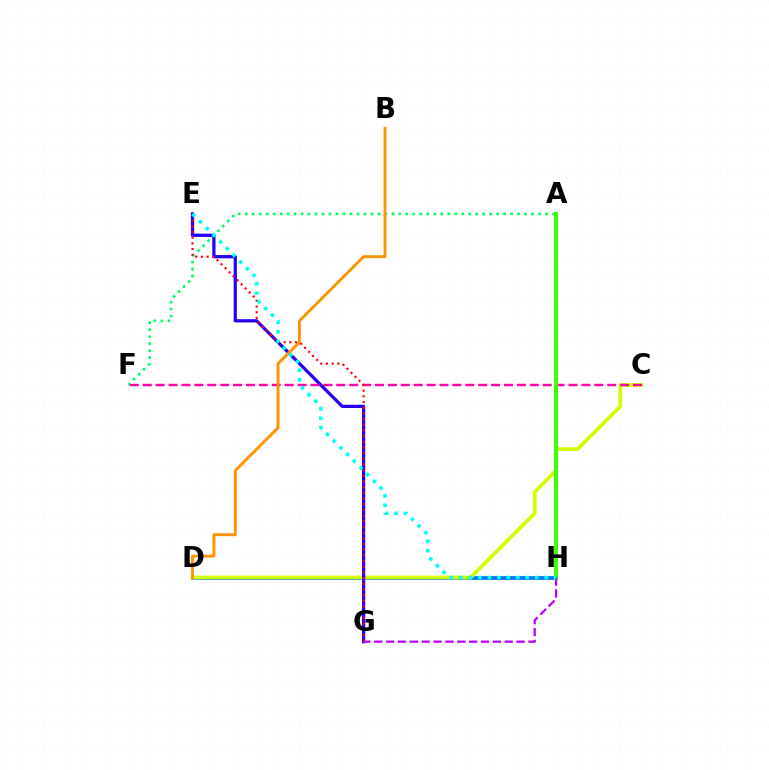{('A', 'F'): [{'color': '#00ff5c', 'line_style': 'dotted', 'thickness': 1.9}], ('D', 'H'): [{'color': '#0074ff', 'line_style': 'solid', 'thickness': 2.7}], ('C', 'D'): [{'color': '#d1ff00', 'line_style': 'solid', 'thickness': 2.7}], ('E', 'G'): [{'color': '#2500ff', 'line_style': 'solid', 'thickness': 2.34}, {'color': '#ff0000', 'line_style': 'dotted', 'thickness': 1.54}], ('C', 'F'): [{'color': '#ff00ac', 'line_style': 'dashed', 'thickness': 1.75}], ('B', 'D'): [{'color': '#ff9400', 'line_style': 'solid', 'thickness': 2.08}], ('A', 'H'): [{'color': '#3dff00', 'line_style': 'solid', 'thickness': 2.85}], ('G', 'H'): [{'color': '#b900ff', 'line_style': 'dashed', 'thickness': 1.61}], ('E', 'H'): [{'color': '#00fff6', 'line_style': 'dotted', 'thickness': 2.57}]}